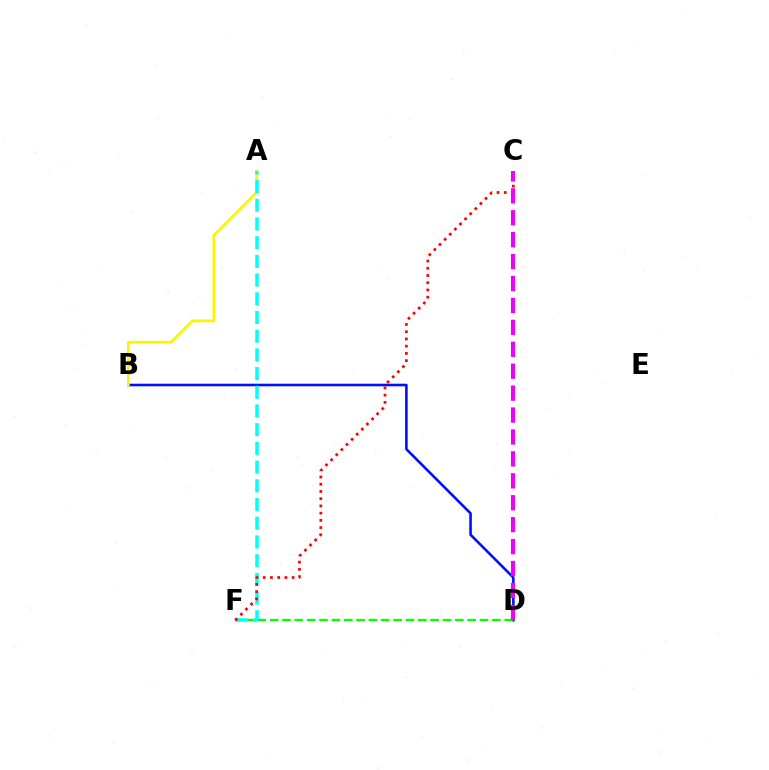{('B', 'D'): [{'color': '#0010ff', 'line_style': 'solid', 'thickness': 1.87}], ('A', 'B'): [{'color': '#fcf500', 'line_style': 'solid', 'thickness': 2.02}], ('D', 'F'): [{'color': '#08ff00', 'line_style': 'dashed', 'thickness': 1.68}], ('A', 'F'): [{'color': '#00fff6', 'line_style': 'dashed', 'thickness': 2.54}], ('C', 'F'): [{'color': '#ff0000', 'line_style': 'dotted', 'thickness': 1.96}], ('C', 'D'): [{'color': '#ee00ff', 'line_style': 'dashed', 'thickness': 2.98}]}